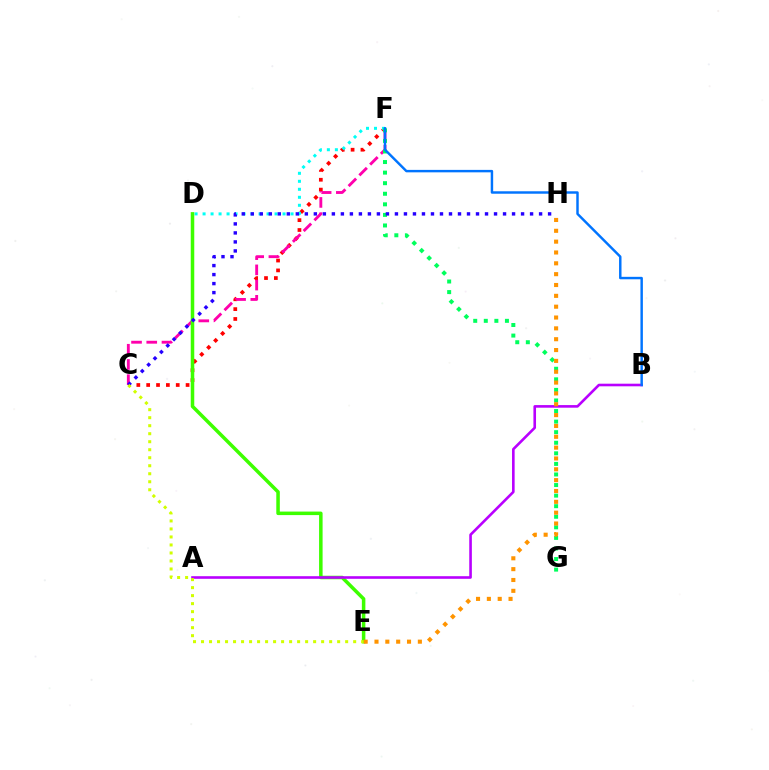{('C', 'F'): [{'color': '#ff0000', 'line_style': 'dotted', 'thickness': 2.68}, {'color': '#ff00ac', 'line_style': 'dashed', 'thickness': 2.07}], ('D', 'F'): [{'color': '#00fff6', 'line_style': 'dotted', 'thickness': 2.17}], ('F', 'G'): [{'color': '#00ff5c', 'line_style': 'dotted', 'thickness': 2.87}], ('D', 'E'): [{'color': '#3dff00', 'line_style': 'solid', 'thickness': 2.53}], ('A', 'B'): [{'color': '#b900ff', 'line_style': 'solid', 'thickness': 1.88}], ('E', 'H'): [{'color': '#ff9400', 'line_style': 'dotted', 'thickness': 2.95}], ('C', 'H'): [{'color': '#2500ff', 'line_style': 'dotted', 'thickness': 2.45}], ('C', 'E'): [{'color': '#d1ff00', 'line_style': 'dotted', 'thickness': 2.18}], ('B', 'F'): [{'color': '#0074ff', 'line_style': 'solid', 'thickness': 1.76}]}